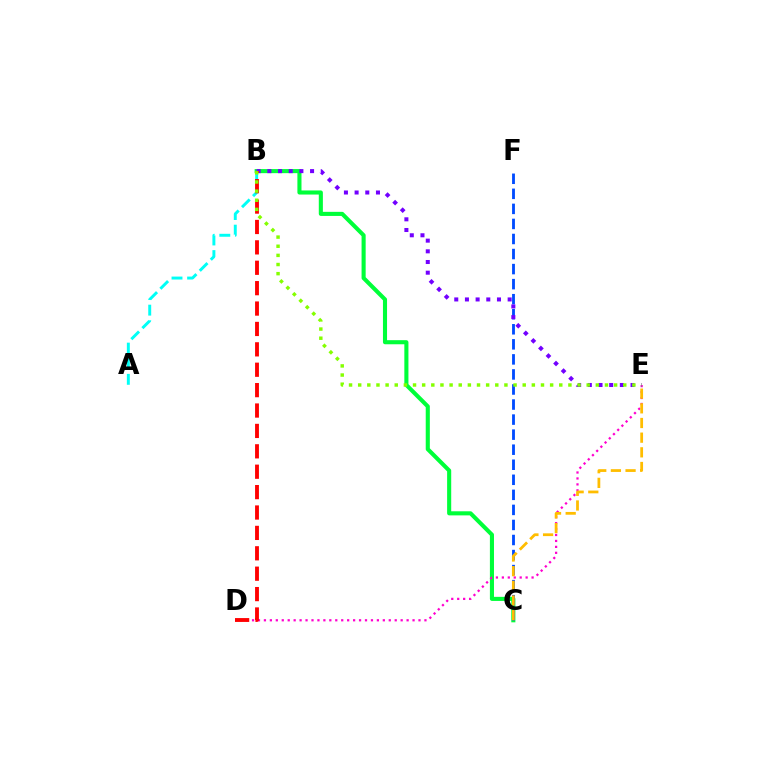{('B', 'C'): [{'color': '#00ff39', 'line_style': 'solid', 'thickness': 2.95}], ('A', 'B'): [{'color': '#00fff6', 'line_style': 'dashed', 'thickness': 2.12}], ('C', 'F'): [{'color': '#004bff', 'line_style': 'dashed', 'thickness': 2.04}], ('D', 'E'): [{'color': '#ff00cf', 'line_style': 'dotted', 'thickness': 1.62}], ('C', 'E'): [{'color': '#ffbd00', 'line_style': 'dashed', 'thickness': 1.99}], ('B', 'E'): [{'color': '#7200ff', 'line_style': 'dotted', 'thickness': 2.9}, {'color': '#84ff00', 'line_style': 'dotted', 'thickness': 2.48}], ('B', 'D'): [{'color': '#ff0000', 'line_style': 'dashed', 'thickness': 2.77}]}